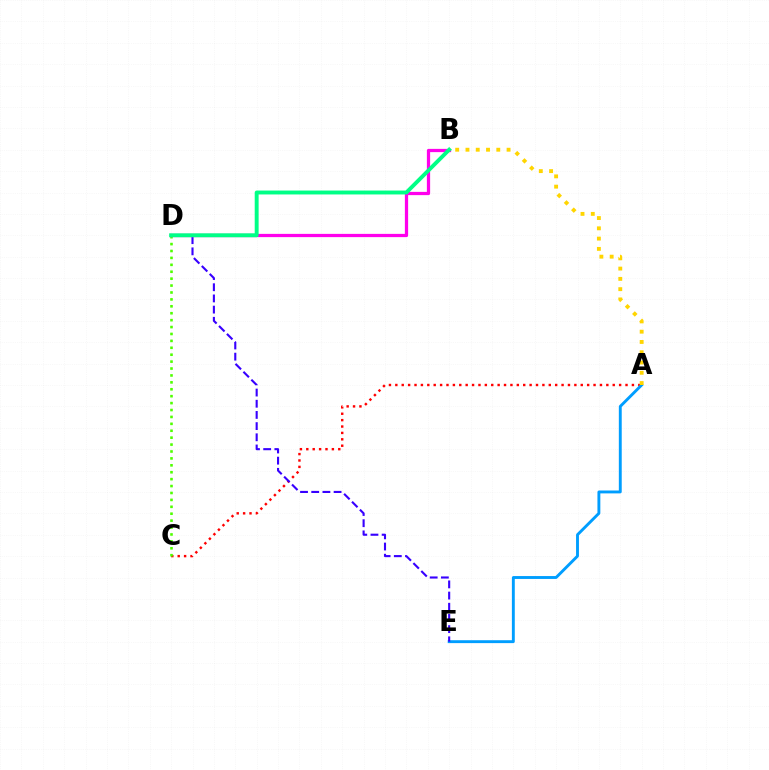{('A', 'C'): [{'color': '#ff0000', 'line_style': 'dotted', 'thickness': 1.74}], ('A', 'E'): [{'color': '#009eff', 'line_style': 'solid', 'thickness': 2.08}], ('D', 'E'): [{'color': '#3700ff', 'line_style': 'dashed', 'thickness': 1.52}], ('C', 'D'): [{'color': '#4fff00', 'line_style': 'dotted', 'thickness': 1.88}], ('B', 'D'): [{'color': '#ff00ed', 'line_style': 'solid', 'thickness': 2.34}, {'color': '#00ff86', 'line_style': 'solid', 'thickness': 2.81}], ('A', 'B'): [{'color': '#ffd500', 'line_style': 'dotted', 'thickness': 2.79}]}